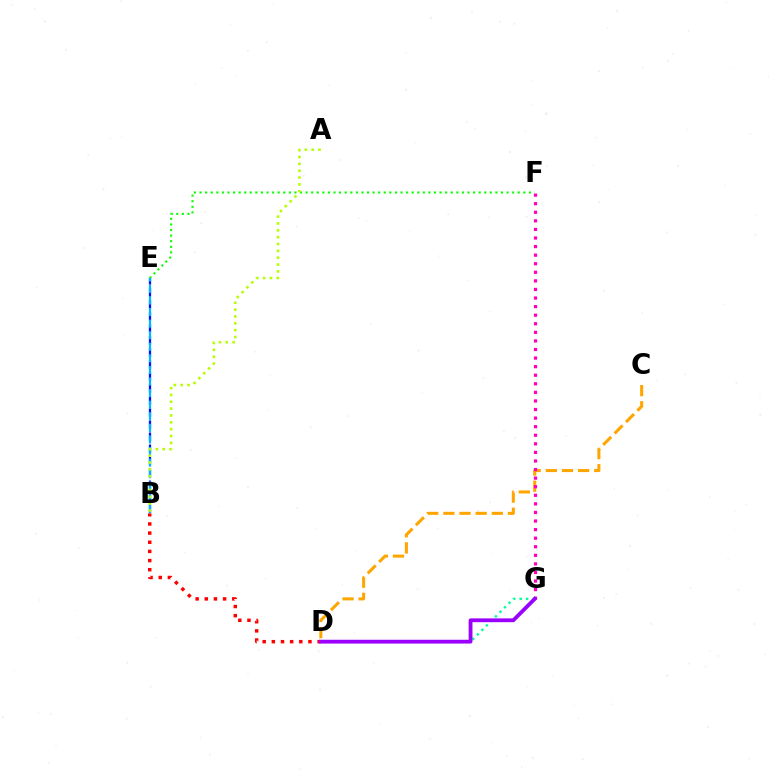{('D', 'G'): [{'color': '#00ff9d', 'line_style': 'dotted', 'thickness': 1.74}, {'color': '#9b00ff', 'line_style': 'solid', 'thickness': 2.74}], ('B', 'E'): [{'color': '#0010ff', 'line_style': 'dashed', 'thickness': 1.63}, {'color': '#00b5ff', 'line_style': 'dashed', 'thickness': 1.57}], ('B', 'D'): [{'color': '#ff0000', 'line_style': 'dotted', 'thickness': 2.49}], ('E', 'F'): [{'color': '#08ff00', 'line_style': 'dotted', 'thickness': 1.52}], ('A', 'B'): [{'color': '#b3ff00', 'line_style': 'dotted', 'thickness': 1.86}], ('C', 'D'): [{'color': '#ffa500', 'line_style': 'dashed', 'thickness': 2.19}], ('F', 'G'): [{'color': '#ff00bd', 'line_style': 'dotted', 'thickness': 2.33}]}